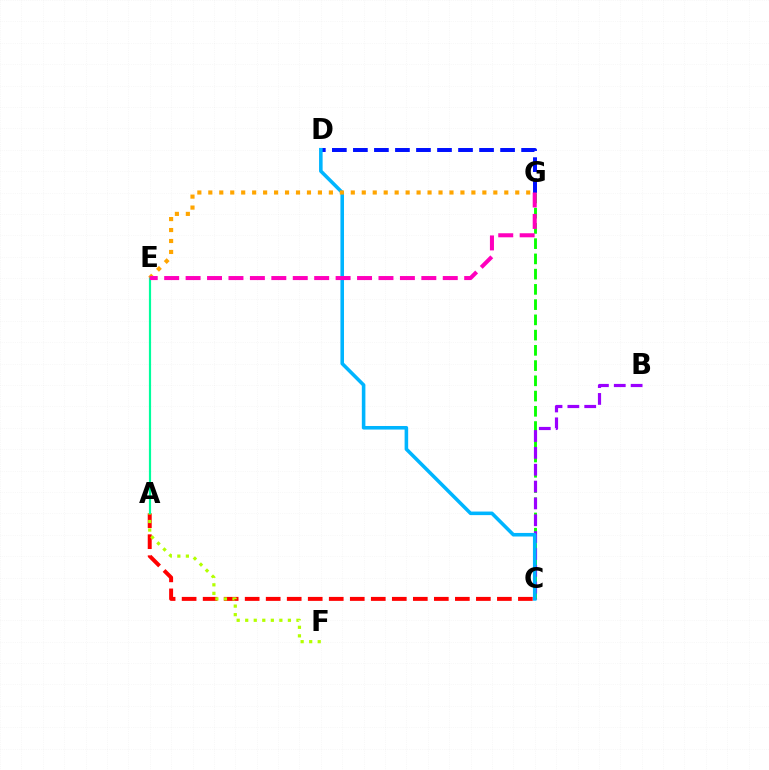{('C', 'G'): [{'color': '#08ff00', 'line_style': 'dashed', 'thickness': 2.07}], ('D', 'G'): [{'color': '#0010ff', 'line_style': 'dashed', 'thickness': 2.86}], ('A', 'C'): [{'color': '#ff0000', 'line_style': 'dashed', 'thickness': 2.86}], ('A', 'F'): [{'color': '#b3ff00', 'line_style': 'dotted', 'thickness': 2.32}], ('A', 'E'): [{'color': '#00ff9d', 'line_style': 'solid', 'thickness': 1.57}], ('B', 'C'): [{'color': '#9b00ff', 'line_style': 'dashed', 'thickness': 2.29}], ('C', 'D'): [{'color': '#00b5ff', 'line_style': 'solid', 'thickness': 2.57}], ('E', 'G'): [{'color': '#ffa500', 'line_style': 'dotted', 'thickness': 2.98}, {'color': '#ff00bd', 'line_style': 'dashed', 'thickness': 2.91}]}